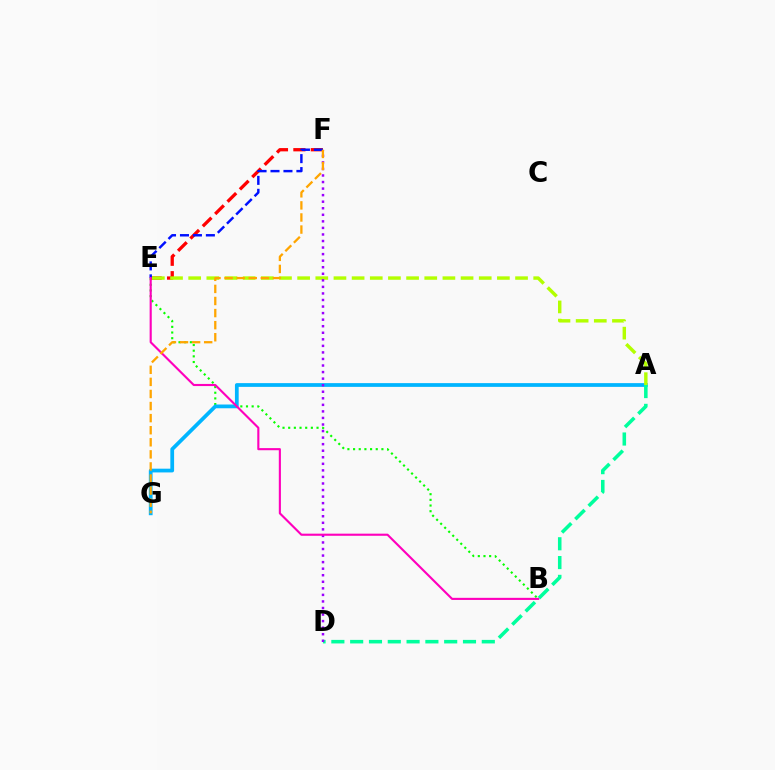{('B', 'E'): [{'color': '#08ff00', 'line_style': 'dotted', 'thickness': 1.54}, {'color': '#ff00bd', 'line_style': 'solid', 'thickness': 1.53}], ('E', 'F'): [{'color': '#ff0000', 'line_style': 'dashed', 'thickness': 2.37}, {'color': '#0010ff', 'line_style': 'dashed', 'thickness': 1.76}], ('A', 'G'): [{'color': '#00b5ff', 'line_style': 'solid', 'thickness': 2.7}], ('A', 'E'): [{'color': '#b3ff00', 'line_style': 'dashed', 'thickness': 2.47}], ('A', 'D'): [{'color': '#00ff9d', 'line_style': 'dashed', 'thickness': 2.55}], ('D', 'F'): [{'color': '#9b00ff', 'line_style': 'dotted', 'thickness': 1.78}], ('F', 'G'): [{'color': '#ffa500', 'line_style': 'dashed', 'thickness': 1.64}]}